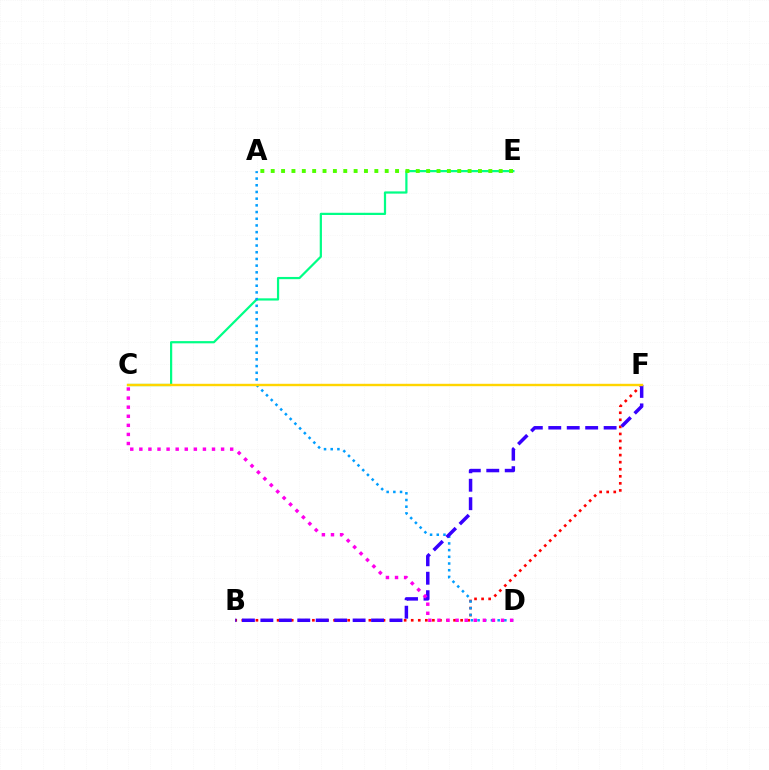{('C', 'E'): [{'color': '#00ff86', 'line_style': 'solid', 'thickness': 1.6}], ('B', 'F'): [{'color': '#ff0000', 'line_style': 'dotted', 'thickness': 1.92}, {'color': '#3700ff', 'line_style': 'dashed', 'thickness': 2.51}], ('A', 'D'): [{'color': '#009eff', 'line_style': 'dotted', 'thickness': 1.82}], ('A', 'E'): [{'color': '#4fff00', 'line_style': 'dotted', 'thickness': 2.82}], ('C', 'F'): [{'color': '#ffd500', 'line_style': 'solid', 'thickness': 1.73}], ('C', 'D'): [{'color': '#ff00ed', 'line_style': 'dotted', 'thickness': 2.47}]}